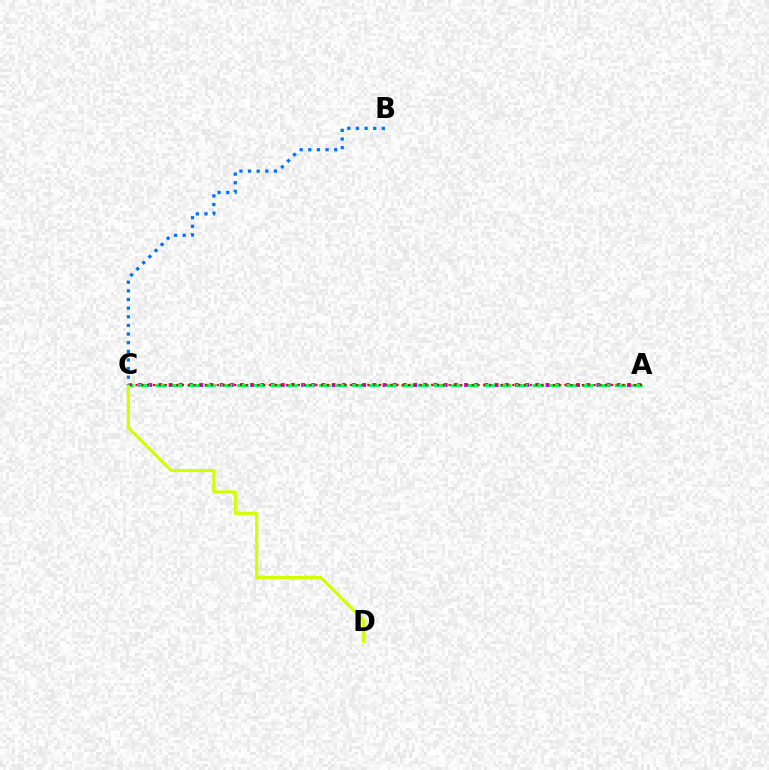{('A', 'C'): [{'color': '#b900ff', 'line_style': 'dotted', 'thickness': 2.77}, {'color': '#00ff5c', 'line_style': 'dashed', 'thickness': 2.23}, {'color': '#ff0000', 'line_style': 'dotted', 'thickness': 1.58}], ('C', 'D'): [{'color': '#d1ff00', 'line_style': 'solid', 'thickness': 2.26}], ('B', 'C'): [{'color': '#0074ff', 'line_style': 'dotted', 'thickness': 2.35}]}